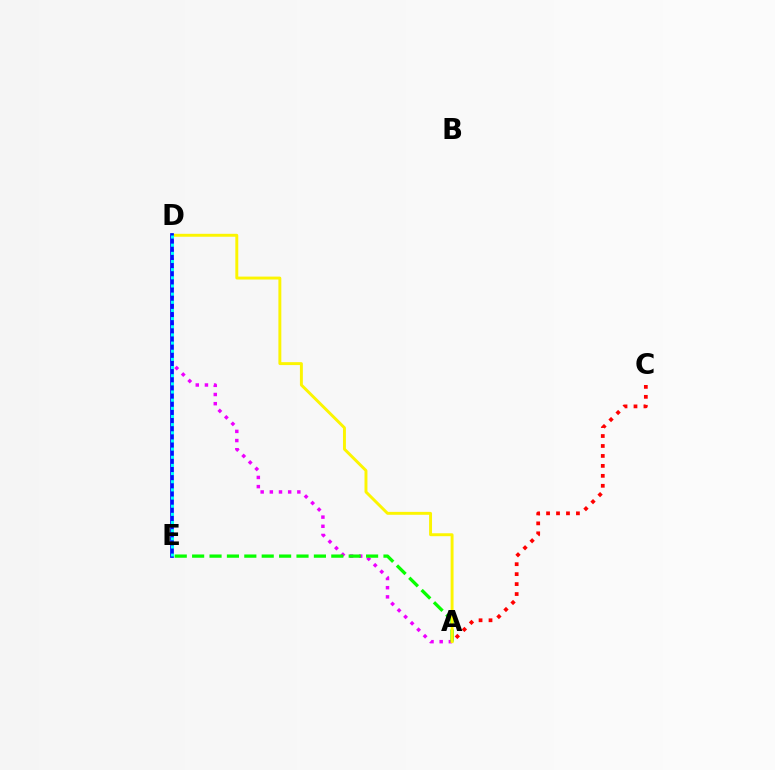{('A', 'D'): [{'color': '#ee00ff', 'line_style': 'dotted', 'thickness': 2.49}, {'color': '#fcf500', 'line_style': 'solid', 'thickness': 2.11}], ('A', 'E'): [{'color': '#08ff00', 'line_style': 'dashed', 'thickness': 2.36}], ('A', 'C'): [{'color': '#ff0000', 'line_style': 'dotted', 'thickness': 2.7}], ('D', 'E'): [{'color': '#0010ff', 'line_style': 'solid', 'thickness': 2.69}, {'color': '#00fff6', 'line_style': 'dotted', 'thickness': 2.22}]}